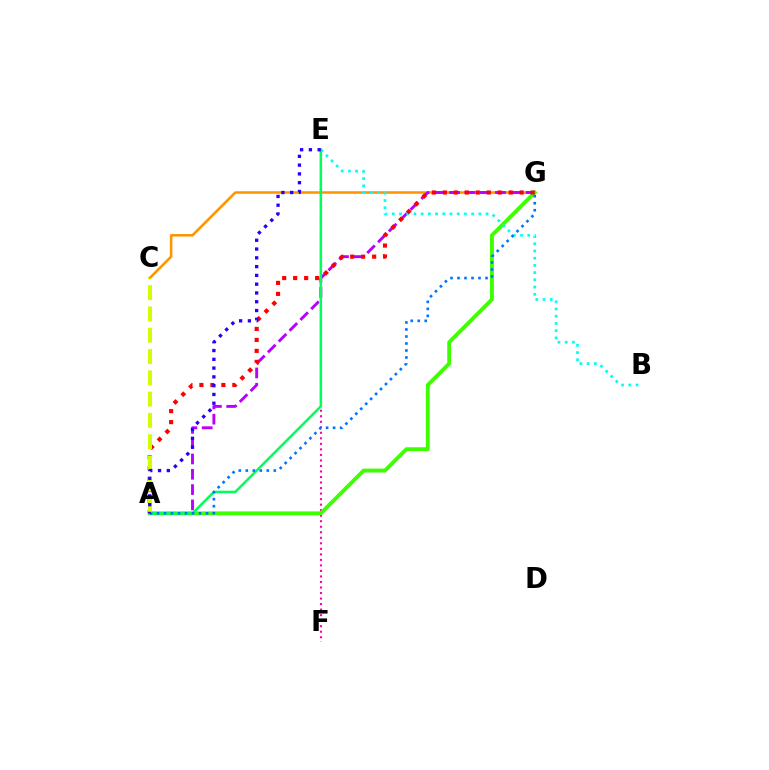{('C', 'G'): [{'color': '#ff9400', 'line_style': 'solid', 'thickness': 1.82}], ('A', 'G'): [{'color': '#b900ff', 'line_style': 'dashed', 'thickness': 2.08}, {'color': '#3dff00', 'line_style': 'solid', 'thickness': 2.77}, {'color': '#ff0000', 'line_style': 'dotted', 'thickness': 2.98}, {'color': '#0074ff', 'line_style': 'dotted', 'thickness': 1.9}], ('E', 'F'): [{'color': '#ff00ac', 'line_style': 'dotted', 'thickness': 1.5}], ('B', 'E'): [{'color': '#00fff6', 'line_style': 'dotted', 'thickness': 1.96}], ('A', 'E'): [{'color': '#00ff5c', 'line_style': 'solid', 'thickness': 1.81}, {'color': '#2500ff', 'line_style': 'dotted', 'thickness': 2.39}], ('A', 'C'): [{'color': '#d1ff00', 'line_style': 'dashed', 'thickness': 2.89}]}